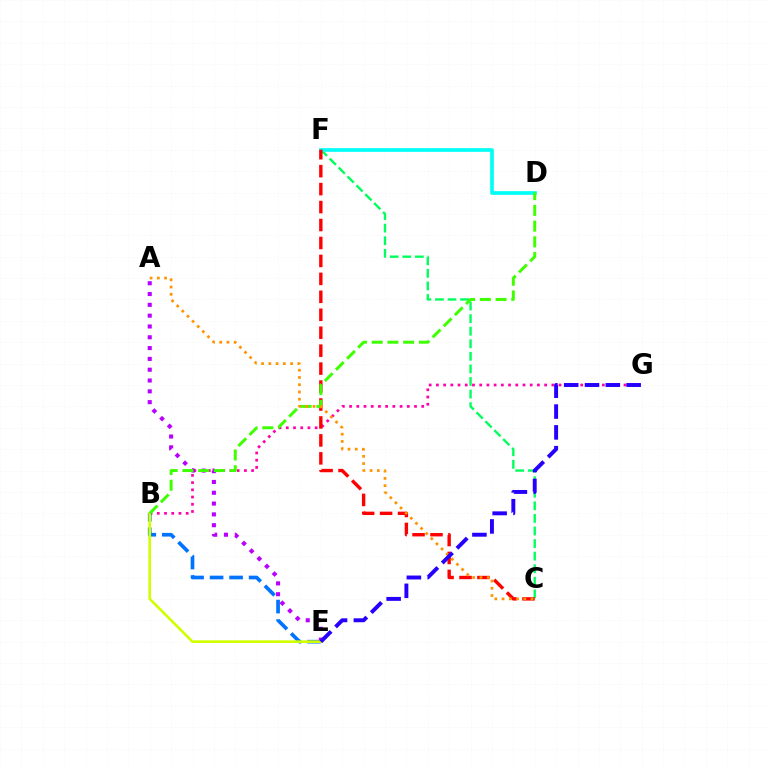{('B', 'G'): [{'color': '#ff00ac', 'line_style': 'dotted', 'thickness': 1.96}], ('C', 'F'): [{'color': '#00ff5c', 'line_style': 'dashed', 'thickness': 1.71}, {'color': '#ff0000', 'line_style': 'dashed', 'thickness': 2.44}], ('B', 'E'): [{'color': '#0074ff', 'line_style': 'dashed', 'thickness': 2.65}, {'color': '#d1ff00', 'line_style': 'solid', 'thickness': 1.91}], ('A', 'E'): [{'color': '#b900ff', 'line_style': 'dotted', 'thickness': 2.94}], ('D', 'F'): [{'color': '#00fff6', 'line_style': 'solid', 'thickness': 2.65}], ('B', 'D'): [{'color': '#3dff00', 'line_style': 'dashed', 'thickness': 2.14}], ('A', 'C'): [{'color': '#ff9400', 'line_style': 'dotted', 'thickness': 1.97}], ('E', 'G'): [{'color': '#2500ff', 'line_style': 'dashed', 'thickness': 2.83}]}